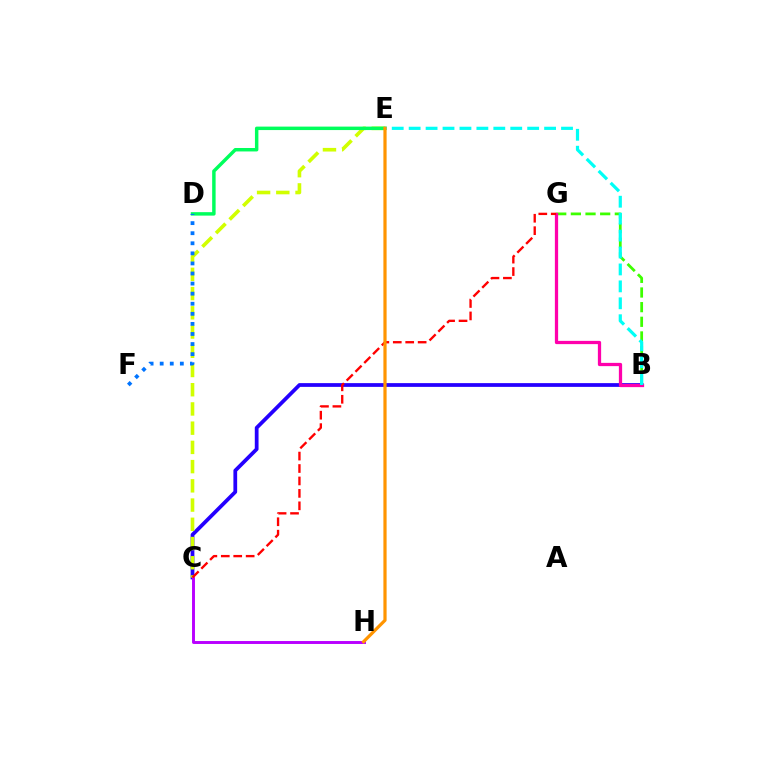{('B', 'C'): [{'color': '#2500ff', 'line_style': 'solid', 'thickness': 2.7}], ('C', 'H'): [{'color': '#b900ff', 'line_style': 'solid', 'thickness': 2.11}], ('C', 'E'): [{'color': '#d1ff00', 'line_style': 'dashed', 'thickness': 2.61}], ('B', 'G'): [{'color': '#3dff00', 'line_style': 'dashed', 'thickness': 1.99}, {'color': '#ff00ac', 'line_style': 'solid', 'thickness': 2.35}], ('D', 'E'): [{'color': '#00ff5c', 'line_style': 'solid', 'thickness': 2.49}], ('D', 'F'): [{'color': '#0074ff', 'line_style': 'dotted', 'thickness': 2.74}], ('C', 'G'): [{'color': '#ff0000', 'line_style': 'dashed', 'thickness': 1.69}], ('B', 'E'): [{'color': '#00fff6', 'line_style': 'dashed', 'thickness': 2.3}], ('E', 'H'): [{'color': '#ff9400', 'line_style': 'solid', 'thickness': 2.31}]}